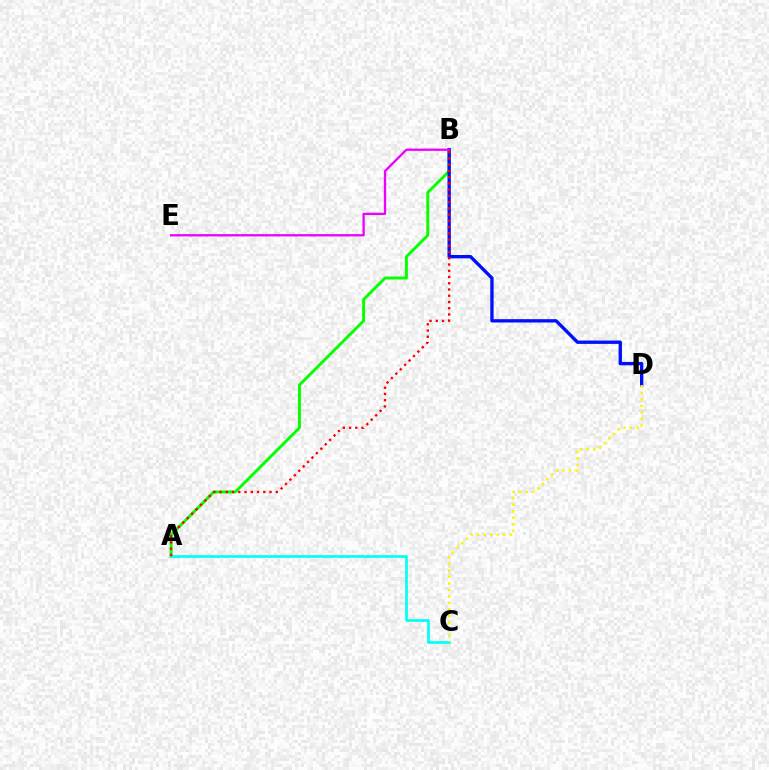{('A', 'B'): [{'color': '#08ff00', 'line_style': 'solid', 'thickness': 2.12}, {'color': '#ff0000', 'line_style': 'dotted', 'thickness': 1.7}], ('A', 'C'): [{'color': '#00fff6', 'line_style': 'solid', 'thickness': 1.94}], ('B', 'D'): [{'color': '#0010ff', 'line_style': 'solid', 'thickness': 2.4}], ('C', 'D'): [{'color': '#fcf500', 'line_style': 'dotted', 'thickness': 1.77}], ('B', 'E'): [{'color': '#ee00ff', 'line_style': 'solid', 'thickness': 1.66}]}